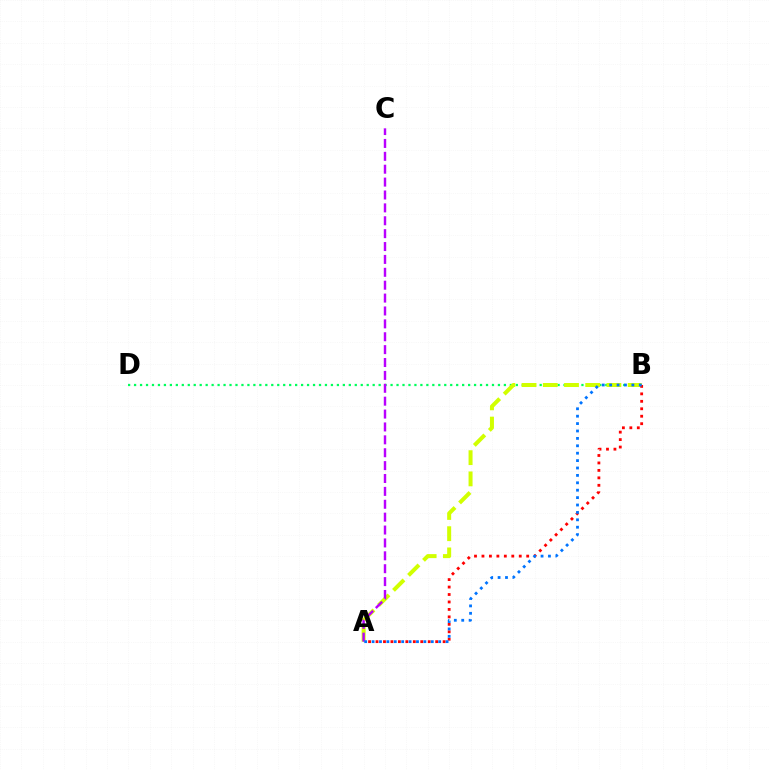{('B', 'D'): [{'color': '#00ff5c', 'line_style': 'dotted', 'thickness': 1.62}], ('A', 'B'): [{'color': '#d1ff00', 'line_style': 'dashed', 'thickness': 2.88}, {'color': '#ff0000', 'line_style': 'dotted', 'thickness': 2.03}, {'color': '#0074ff', 'line_style': 'dotted', 'thickness': 2.01}], ('A', 'C'): [{'color': '#b900ff', 'line_style': 'dashed', 'thickness': 1.75}]}